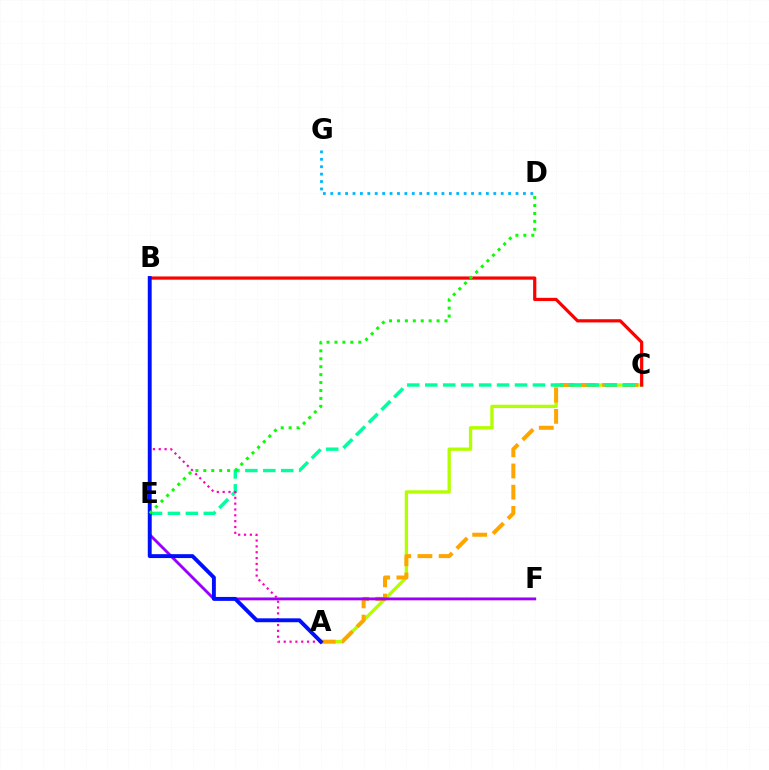{('A', 'C'): [{'color': '#b3ff00', 'line_style': 'solid', 'thickness': 2.4}, {'color': '#ffa500', 'line_style': 'dashed', 'thickness': 2.88}], ('C', 'E'): [{'color': '#00ff9d', 'line_style': 'dashed', 'thickness': 2.44}], ('E', 'F'): [{'color': '#9b00ff', 'line_style': 'solid', 'thickness': 2.06}], ('D', 'G'): [{'color': '#00b5ff', 'line_style': 'dotted', 'thickness': 2.01}], ('A', 'B'): [{'color': '#ff00bd', 'line_style': 'dotted', 'thickness': 1.58}, {'color': '#0010ff', 'line_style': 'solid', 'thickness': 2.81}], ('B', 'C'): [{'color': '#ff0000', 'line_style': 'solid', 'thickness': 2.31}], ('D', 'E'): [{'color': '#08ff00', 'line_style': 'dotted', 'thickness': 2.15}]}